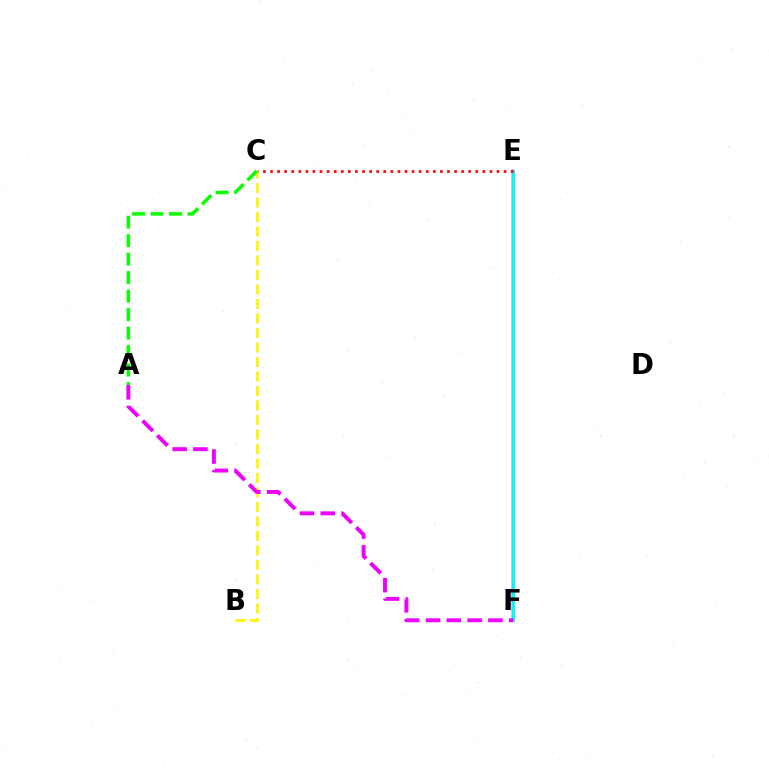{('E', 'F'): [{'color': '#0010ff', 'line_style': 'solid', 'thickness': 1.78}, {'color': '#00fff6', 'line_style': 'solid', 'thickness': 2.1}], ('C', 'E'): [{'color': '#ff0000', 'line_style': 'dotted', 'thickness': 1.92}], ('B', 'C'): [{'color': '#fcf500', 'line_style': 'dashed', 'thickness': 1.97}], ('A', 'F'): [{'color': '#ee00ff', 'line_style': 'dashed', 'thickness': 2.83}], ('A', 'C'): [{'color': '#08ff00', 'line_style': 'dashed', 'thickness': 2.51}]}